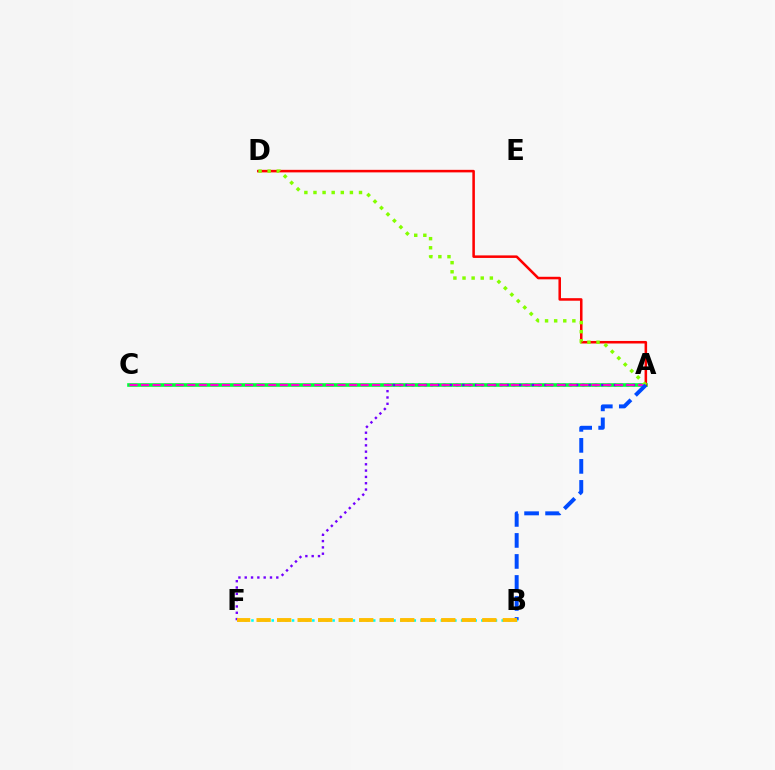{('A', 'C'): [{'color': '#00ff39', 'line_style': 'solid', 'thickness': 2.61}, {'color': '#ff00cf', 'line_style': 'dashed', 'thickness': 1.57}], ('A', 'D'): [{'color': '#ff0000', 'line_style': 'solid', 'thickness': 1.83}, {'color': '#84ff00', 'line_style': 'dotted', 'thickness': 2.47}], ('A', 'F'): [{'color': '#7200ff', 'line_style': 'dotted', 'thickness': 1.72}], ('A', 'B'): [{'color': '#004bff', 'line_style': 'dashed', 'thickness': 2.85}], ('B', 'F'): [{'color': '#00fff6', 'line_style': 'dotted', 'thickness': 1.84}, {'color': '#ffbd00', 'line_style': 'dashed', 'thickness': 2.79}]}